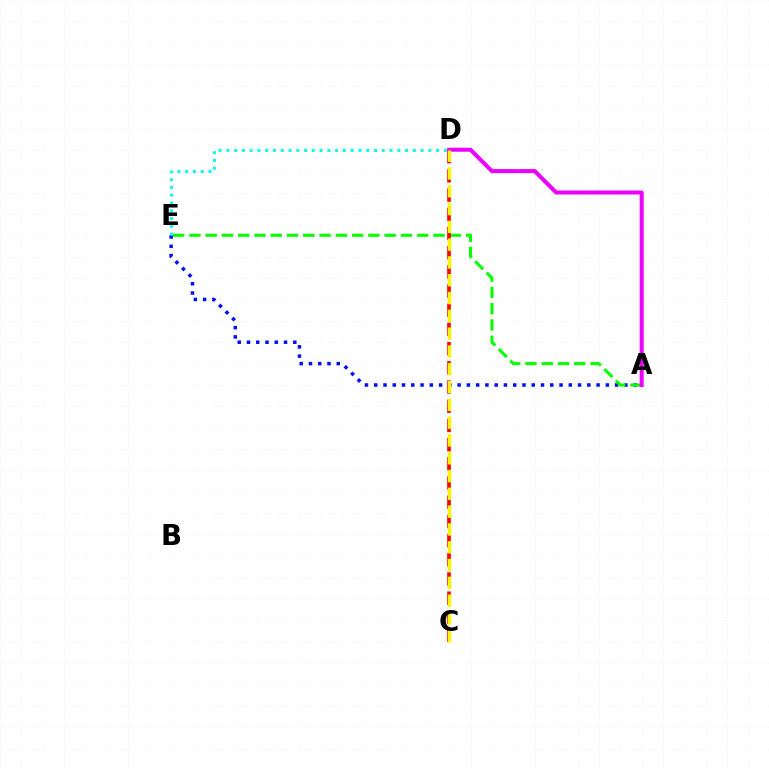{('A', 'E'): [{'color': '#0010ff', 'line_style': 'dotted', 'thickness': 2.52}, {'color': '#08ff00', 'line_style': 'dashed', 'thickness': 2.21}], ('D', 'E'): [{'color': '#00fff6', 'line_style': 'dotted', 'thickness': 2.11}], ('C', 'D'): [{'color': '#ff0000', 'line_style': 'dashed', 'thickness': 2.61}, {'color': '#fcf500', 'line_style': 'dashed', 'thickness': 2.42}], ('A', 'D'): [{'color': '#ee00ff', 'line_style': 'solid', 'thickness': 2.9}]}